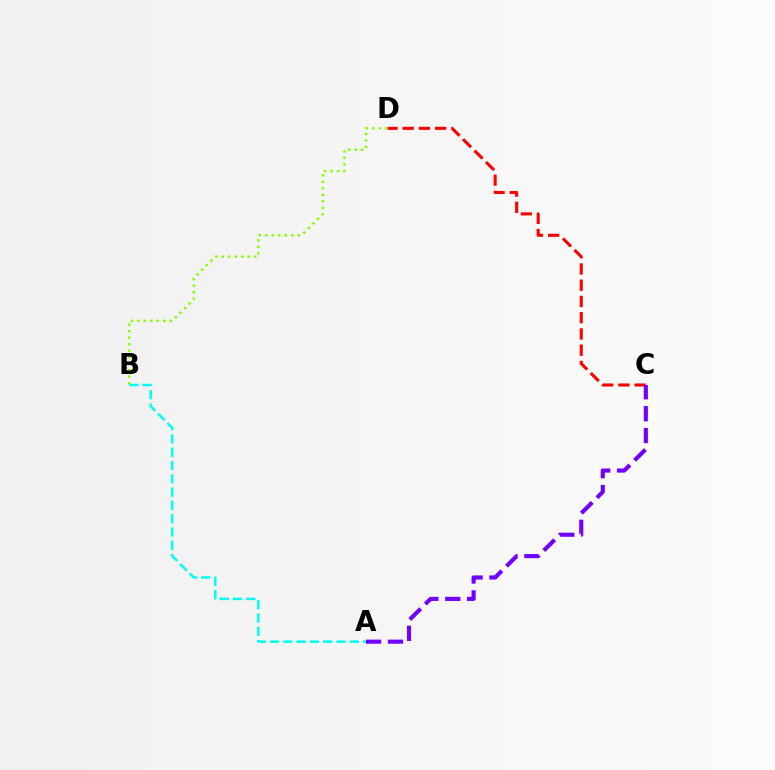{('A', 'B'): [{'color': '#00fff6', 'line_style': 'dashed', 'thickness': 1.81}], ('C', 'D'): [{'color': '#ff0000', 'line_style': 'dashed', 'thickness': 2.21}], ('B', 'D'): [{'color': '#84ff00', 'line_style': 'dotted', 'thickness': 1.76}], ('A', 'C'): [{'color': '#7200ff', 'line_style': 'dashed', 'thickness': 2.97}]}